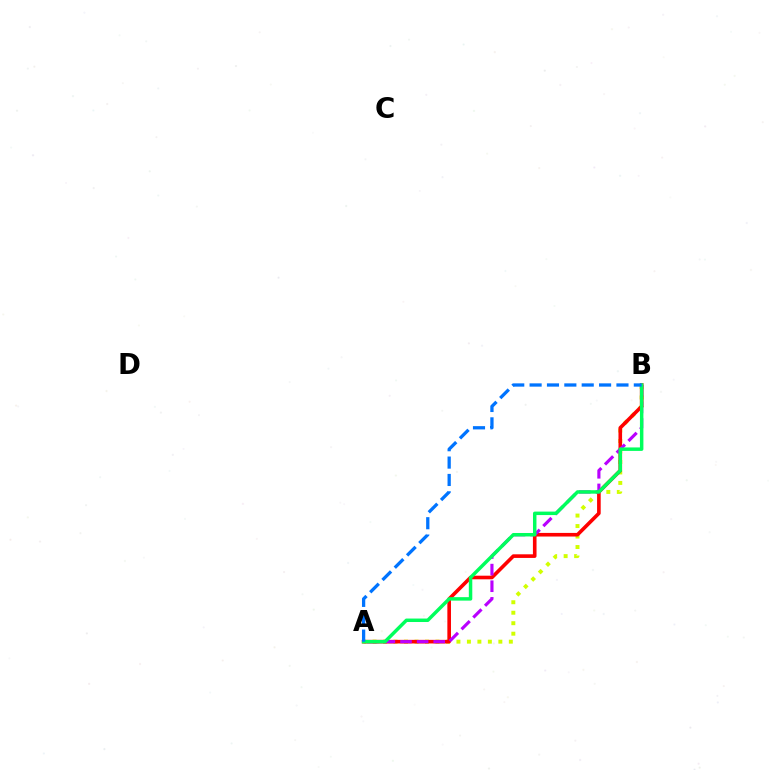{('A', 'B'): [{'color': '#d1ff00', 'line_style': 'dotted', 'thickness': 2.85}, {'color': '#ff0000', 'line_style': 'solid', 'thickness': 2.61}, {'color': '#b900ff', 'line_style': 'dashed', 'thickness': 2.26}, {'color': '#00ff5c', 'line_style': 'solid', 'thickness': 2.5}, {'color': '#0074ff', 'line_style': 'dashed', 'thickness': 2.36}]}